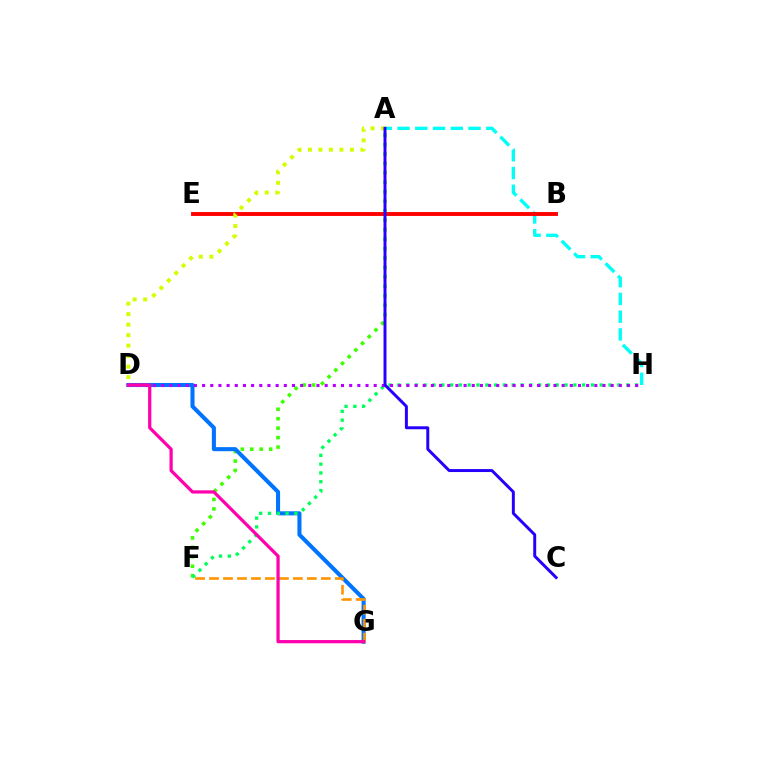{('A', 'F'): [{'color': '#3dff00', 'line_style': 'dotted', 'thickness': 2.57}], ('D', 'G'): [{'color': '#0074ff', 'line_style': 'solid', 'thickness': 2.92}, {'color': '#ff00ac', 'line_style': 'solid', 'thickness': 2.32}], ('F', 'G'): [{'color': '#ff9400', 'line_style': 'dashed', 'thickness': 1.9}], ('A', 'H'): [{'color': '#00fff6', 'line_style': 'dashed', 'thickness': 2.41}], ('F', 'H'): [{'color': '#00ff5c', 'line_style': 'dotted', 'thickness': 2.39}], ('B', 'E'): [{'color': '#ff0000', 'line_style': 'solid', 'thickness': 2.8}], ('D', 'H'): [{'color': '#b900ff', 'line_style': 'dotted', 'thickness': 2.22}], ('A', 'D'): [{'color': '#d1ff00', 'line_style': 'dotted', 'thickness': 2.85}], ('A', 'C'): [{'color': '#2500ff', 'line_style': 'solid', 'thickness': 2.13}]}